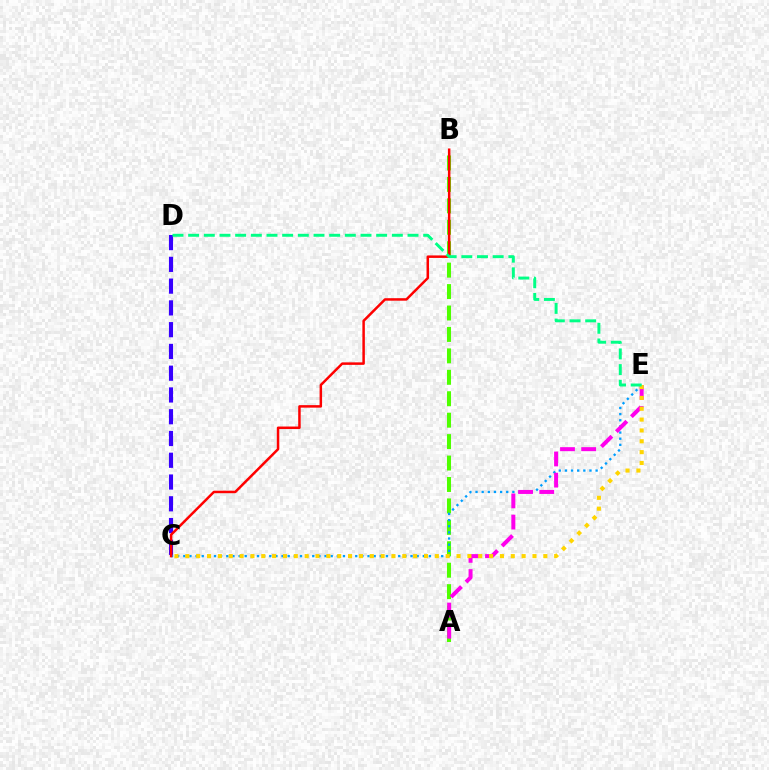{('A', 'B'): [{'color': '#4fff00', 'line_style': 'dashed', 'thickness': 2.91}], ('C', 'D'): [{'color': '#3700ff', 'line_style': 'dashed', 'thickness': 2.96}], ('C', 'E'): [{'color': '#009eff', 'line_style': 'dotted', 'thickness': 1.67}, {'color': '#ffd500', 'line_style': 'dotted', 'thickness': 2.95}], ('A', 'E'): [{'color': '#ff00ed', 'line_style': 'dashed', 'thickness': 2.88}], ('B', 'C'): [{'color': '#ff0000', 'line_style': 'solid', 'thickness': 1.8}], ('D', 'E'): [{'color': '#00ff86', 'line_style': 'dashed', 'thickness': 2.13}]}